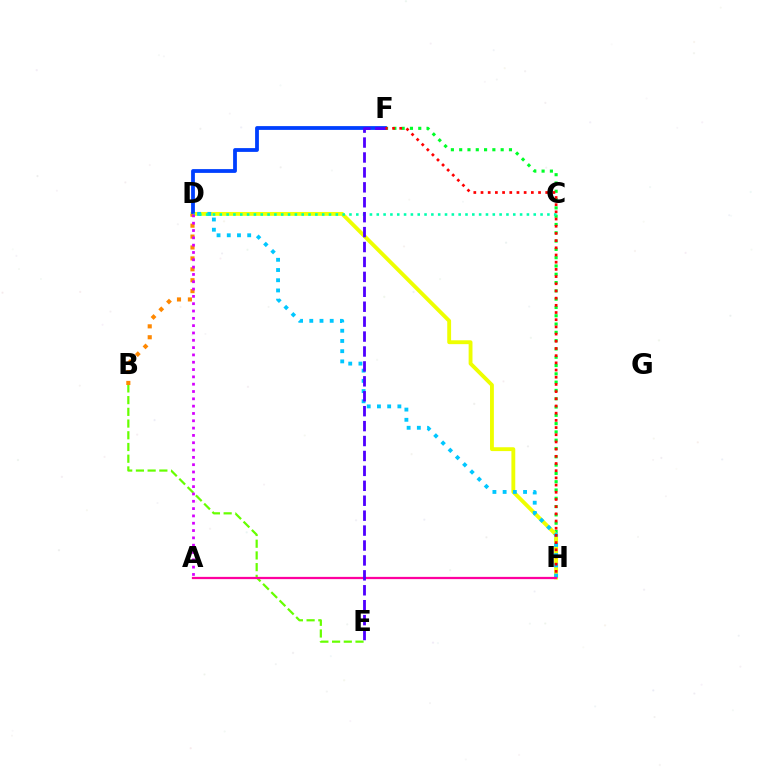{('F', 'H'): [{'color': '#00ff27', 'line_style': 'dotted', 'thickness': 2.25}, {'color': '#ff0000', 'line_style': 'dotted', 'thickness': 1.95}], ('D', 'H'): [{'color': '#eeff00', 'line_style': 'solid', 'thickness': 2.78}, {'color': '#00c7ff', 'line_style': 'dotted', 'thickness': 2.78}], ('D', 'F'): [{'color': '#003fff', 'line_style': 'solid', 'thickness': 2.73}], ('B', 'D'): [{'color': '#ff8800', 'line_style': 'dotted', 'thickness': 2.96}], ('C', 'D'): [{'color': '#00ffaf', 'line_style': 'dotted', 'thickness': 1.85}], ('B', 'E'): [{'color': '#66ff00', 'line_style': 'dashed', 'thickness': 1.59}], ('A', 'H'): [{'color': '#ff00a0', 'line_style': 'solid', 'thickness': 1.62}], ('A', 'D'): [{'color': '#d600ff', 'line_style': 'dotted', 'thickness': 1.99}], ('E', 'F'): [{'color': '#4f00ff', 'line_style': 'dashed', 'thickness': 2.03}]}